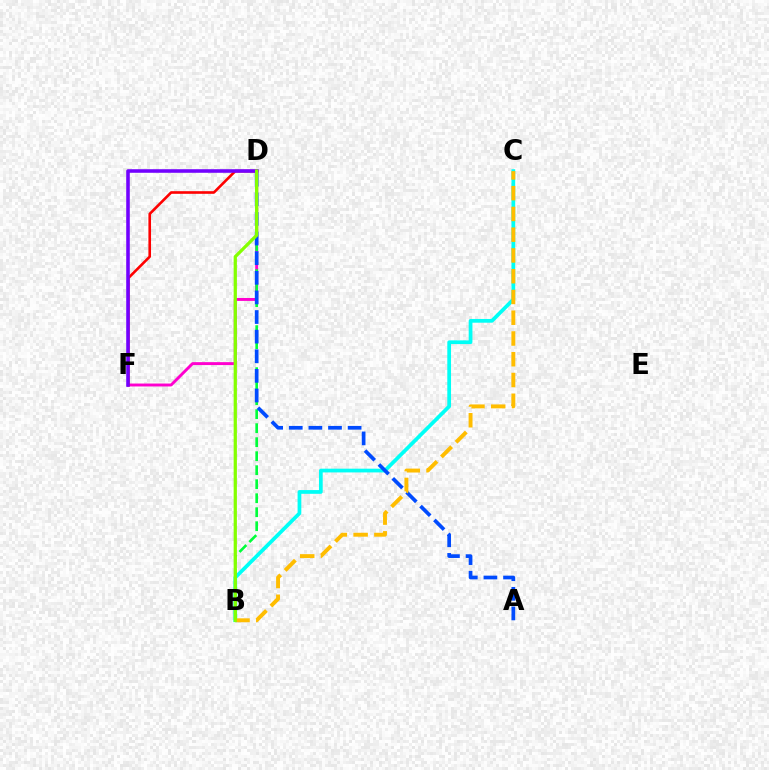{('B', 'C'): [{'color': '#00fff6', 'line_style': 'solid', 'thickness': 2.69}, {'color': '#ffbd00', 'line_style': 'dashed', 'thickness': 2.82}], ('D', 'F'): [{'color': '#ff00cf', 'line_style': 'solid', 'thickness': 2.1}, {'color': '#ff0000', 'line_style': 'solid', 'thickness': 1.89}, {'color': '#7200ff', 'line_style': 'solid', 'thickness': 2.57}], ('B', 'D'): [{'color': '#00ff39', 'line_style': 'dashed', 'thickness': 1.9}, {'color': '#84ff00', 'line_style': 'solid', 'thickness': 2.34}], ('A', 'D'): [{'color': '#004bff', 'line_style': 'dashed', 'thickness': 2.66}]}